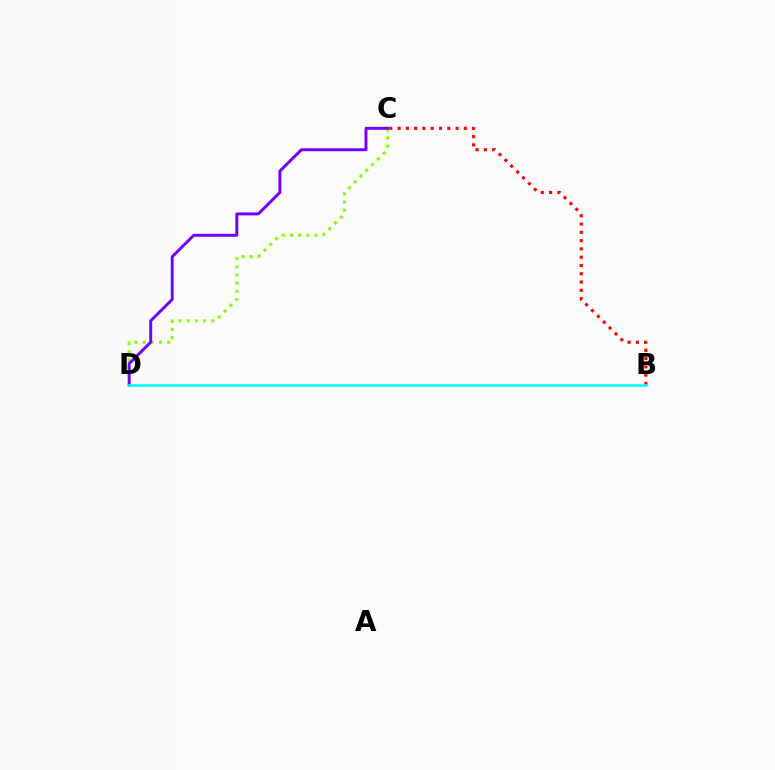{('C', 'D'): [{'color': '#84ff00', 'line_style': 'dotted', 'thickness': 2.22}, {'color': '#7200ff', 'line_style': 'solid', 'thickness': 2.11}], ('B', 'C'): [{'color': '#ff0000', 'line_style': 'dotted', 'thickness': 2.25}], ('B', 'D'): [{'color': '#00fff6', 'line_style': 'solid', 'thickness': 1.91}]}